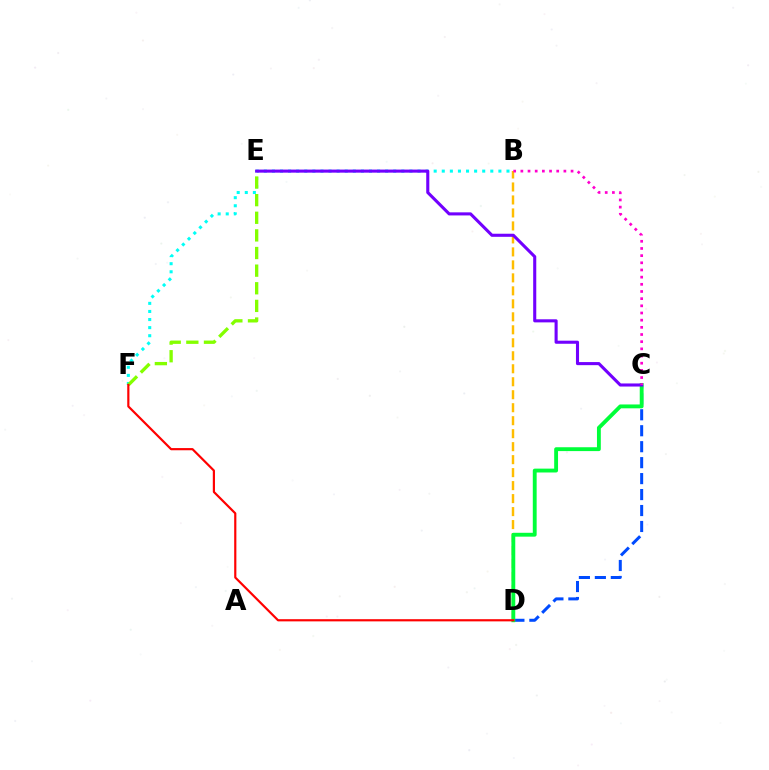{('B', 'F'): [{'color': '#00fff6', 'line_style': 'dotted', 'thickness': 2.2}], ('C', 'D'): [{'color': '#004bff', 'line_style': 'dashed', 'thickness': 2.17}, {'color': '#00ff39', 'line_style': 'solid', 'thickness': 2.78}], ('E', 'F'): [{'color': '#84ff00', 'line_style': 'dashed', 'thickness': 2.39}], ('B', 'D'): [{'color': '#ffbd00', 'line_style': 'dashed', 'thickness': 1.76}], ('C', 'E'): [{'color': '#7200ff', 'line_style': 'solid', 'thickness': 2.22}], ('B', 'C'): [{'color': '#ff00cf', 'line_style': 'dotted', 'thickness': 1.95}], ('D', 'F'): [{'color': '#ff0000', 'line_style': 'solid', 'thickness': 1.57}]}